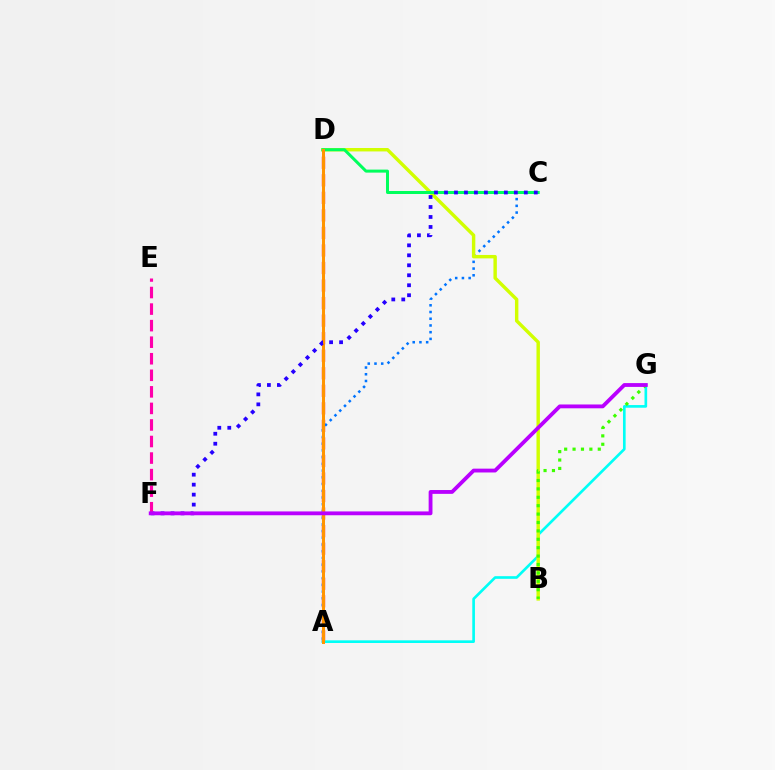{('A', 'D'): [{'color': '#ff0000', 'line_style': 'dashed', 'thickness': 2.38}, {'color': '#ff9400', 'line_style': 'solid', 'thickness': 2.17}], ('A', 'G'): [{'color': '#00fff6', 'line_style': 'solid', 'thickness': 1.91}], ('A', 'C'): [{'color': '#0074ff', 'line_style': 'dotted', 'thickness': 1.83}], ('B', 'D'): [{'color': '#d1ff00', 'line_style': 'solid', 'thickness': 2.46}], ('C', 'D'): [{'color': '#00ff5c', 'line_style': 'solid', 'thickness': 2.17}], ('C', 'F'): [{'color': '#2500ff', 'line_style': 'dotted', 'thickness': 2.71}], ('B', 'G'): [{'color': '#3dff00', 'line_style': 'dotted', 'thickness': 2.28}], ('E', 'F'): [{'color': '#ff00ac', 'line_style': 'dashed', 'thickness': 2.25}], ('F', 'G'): [{'color': '#b900ff', 'line_style': 'solid', 'thickness': 2.75}]}